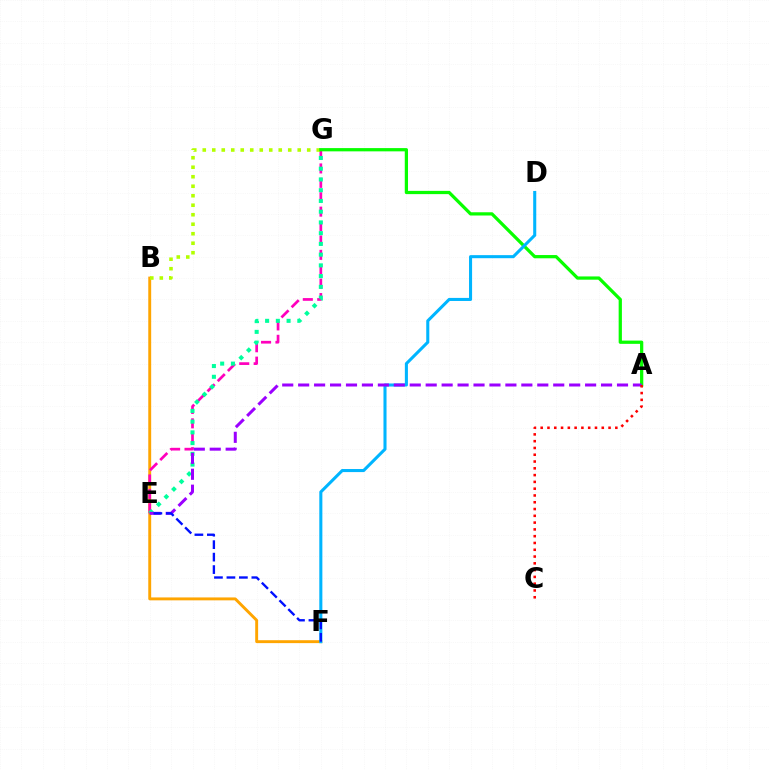{('B', 'F'): [{'color': '#ffa500', 'line_style': 'solid', 'thickness': 2.09}], ('E', 'G'): [{'color': '#ff00bd', 'line_style': 'dashed', 'thickness': 1.96}, {'color': '#00ff9d', 'line_style': 'dotted', 'thickness': 2.92}], ('B', 'G'): [{'color': '#b3ff00', 'line_style': 'dotted', 'thickness': 2.58}], ('A', 'G'): [{'color': '#08ff00', 'line_style': 'solid', 'thickness': 2.34}], ('D', 'F'): [{'color': '#00b5ff', 'line_style': 'solid', 'thickness': 2.21}], ('A', 'E'): [{'color': '#9b00ff', 'line_style': 'dashed', 'thickness': 2.17}], ('A', 'C'): [{'color': '#ff0000', 'line_style': 'dotted', 'thickness': 1.84}], ('E', 'F'): [{'color': '#0010ff', 'line_style': 'dashed', 'thickness': 1.69}]}